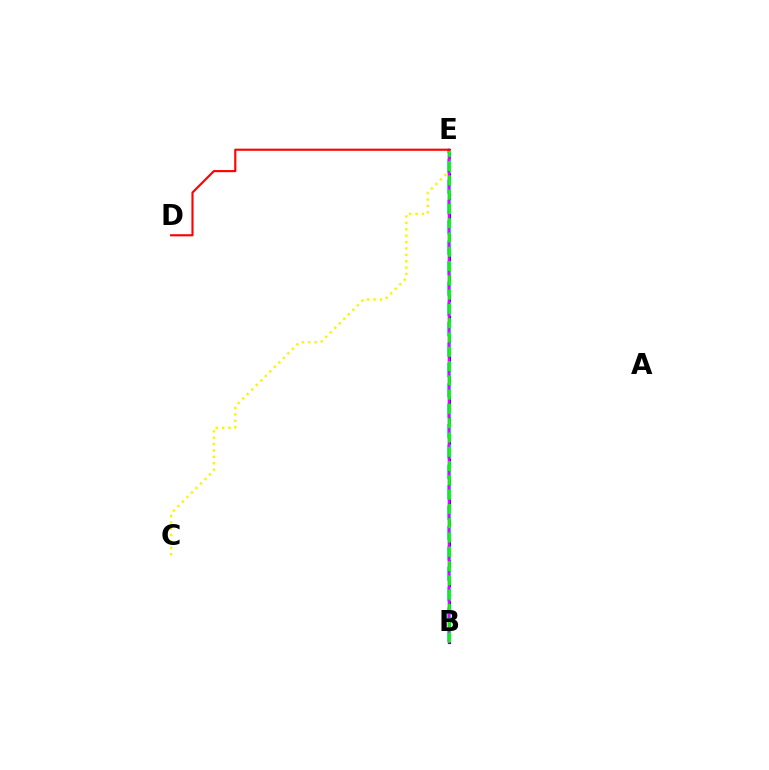{('B', 'E'): [{'color': '#0010ff', 'line_style': 'solid', 'thickness': 2.27}, {'color': '#00fff6', 'line_style': 'dashed', 'thickness': 2.77}, {'color': '#ee00ff', 'line_style': 'solid', 'thickness': 1.79}, {'color': '#08ff00', 'line_style': 'dashed', 'thickness': 1.94}], ('C', 'E'): [{'color': '#fcf500', 'line_style': 'dotted', 'thickness': 1.74}], ('D', 'E'): [{'color': '#ff0000', 'line_style': 'solid', 'thickness': 1.54}]}